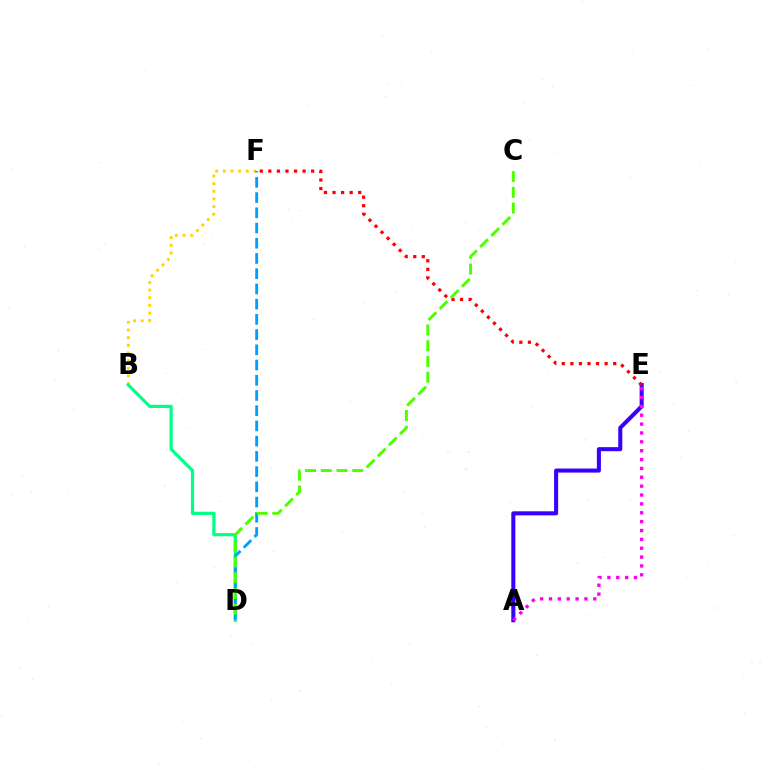{('B', 'F'): [{'color': '#ffd500', 'line_style': 'dotted', 'thickness': 2.08}], ('A', 'E'): [{'color': '#3700ff', 'line_style': 'solid', 'thickness': 2.92}, {'color': '#ff00ed', 'line_style': 'dotted', 'thickness': 2.41}], ('B', 'D'): [{'color': '#00ff86', 'line_style': 'solid', 'thickness': 2.3}], ('D', 'F'): [{'color': '#009eff', 'line_style': 'dashed', 'thickness': 2.07}], ('E', 'F'): [{'color': '#ff0000', 'line_style': 'dotted', 'thickness': 2.33}], ('C', 'D'): [{'color': '#4fff00', 'line_style': 'dashed', 'thickness': 2.14}]}